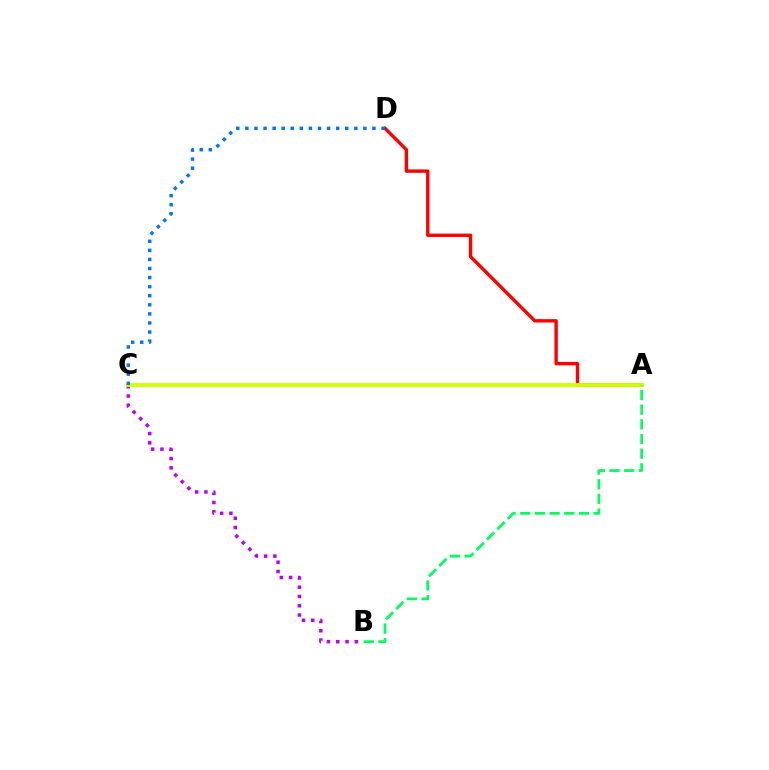{('A', 'D'): [{'color': '#ff0000', 'line_style': 'solid', 'thickness': 2.44}], ('B', 'C'): [{'color': '#b900ff', 'line_style': 'dotted', 'thickness': 2.52}], ('A', 'C'): [{'color': '#d1ff00', 'line_style': 'solid', 'thickness': 2.76}], ('C', 'D'): [{'color': '#0074ff', 'line_style': 'dotted', 'thickness': 2.47}], ('A', 'B'): [{'color': '#00ff5c', 'line_style': 'dashed', 'thickness': 1.99}]}